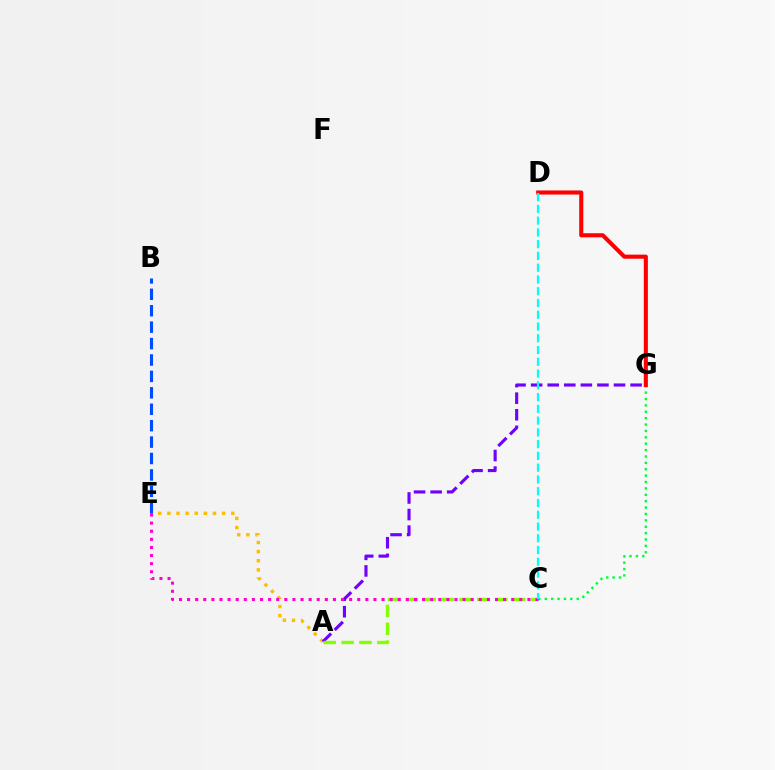{('A', 'E'): [{'color': '#ffbd00', 'line_style': 'dotted', 'thickness': 2.48}], ('A', 'G'): [{'color': '#7200ff', 'line_style': 'dashed', 'thickness': 2.25}], ('C', 'G'): [{'color': '#00ff39', 'line_style': 'dotted', 'thickness': 1.73}], ('A', 'C'): [{'color': '#84ff00', 'line_style': 'dashed', 'thickness': 2.43}], ('D', 'G'): [{'color': '#ff0000', 'line_style': 'solid', 'thickness': 2.94}], ('C', 'E'): [{'color': '#ff00cf', 'line_style': 'dotted', 'thickness': 2.2}], ('B', 'E'): [{'color': '#004bff', 'line_style': 'dashed', 'thickness': 2.23}], ('C', 'D'): [{'color': '#00fff6', 'line_style': 'dashed', 'thickness': 1.6}]}